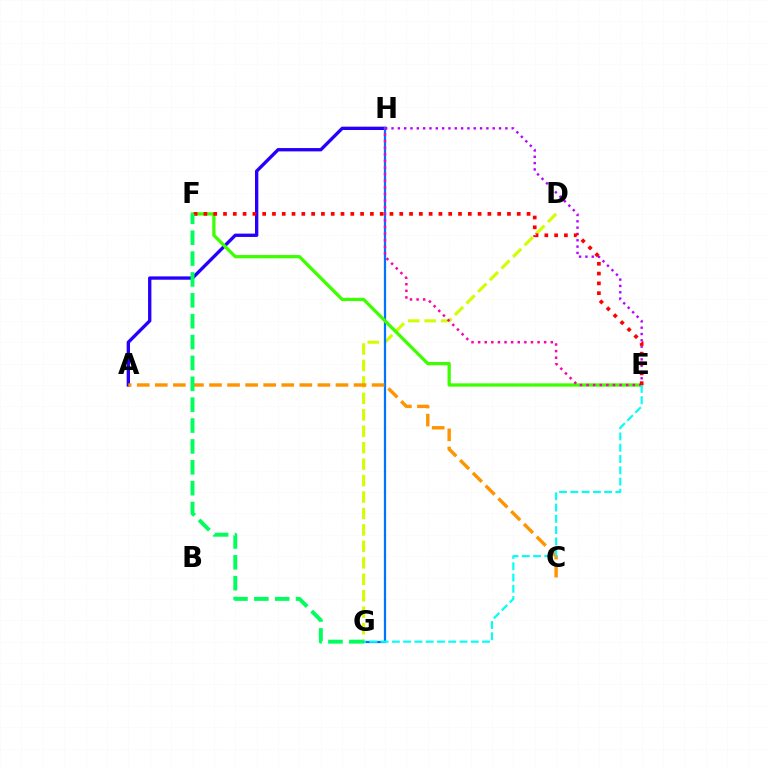{('D', 'G'): [{'color': '#d1ff00', 'line_style': 'dashed', 'thickness': 2.23}], ('A', 'H'): [{'color': '#2500ff', 'line_style': 'solid', 'thickness': 2.4}], ('G', 'H'): [{'color': '#0074ff', 'line_style': 'solid', 'thickness': 1.62}], ('E', 'H'): [{'color': '#b900ff', 'line_style': 'dotted', 'thickness': 1.72}, {'color': '#ff00ac', 'line_style': 'dotted', 'thickness': 1.79}], ('E', 'F'): [{'color': '#3dff00', 'line_style': 'solid', 'thickness': 2.36}, {'color': '#ff0000', 'line_style': 'dotted', 'thickness': 2.66}], ('A', 'C'): [{'color': '#ff9400', 'line_style': 'dashed', 'thickness': 2.45}], ('F', 'G'): [{'color': '#00ff5c', 'line_style': 'dashed', 'thickness': 2.84}], ('E', 'G'): [{'color': '#00fff6', 'line_style': 'dashed', 'thickness': 1.53}]}